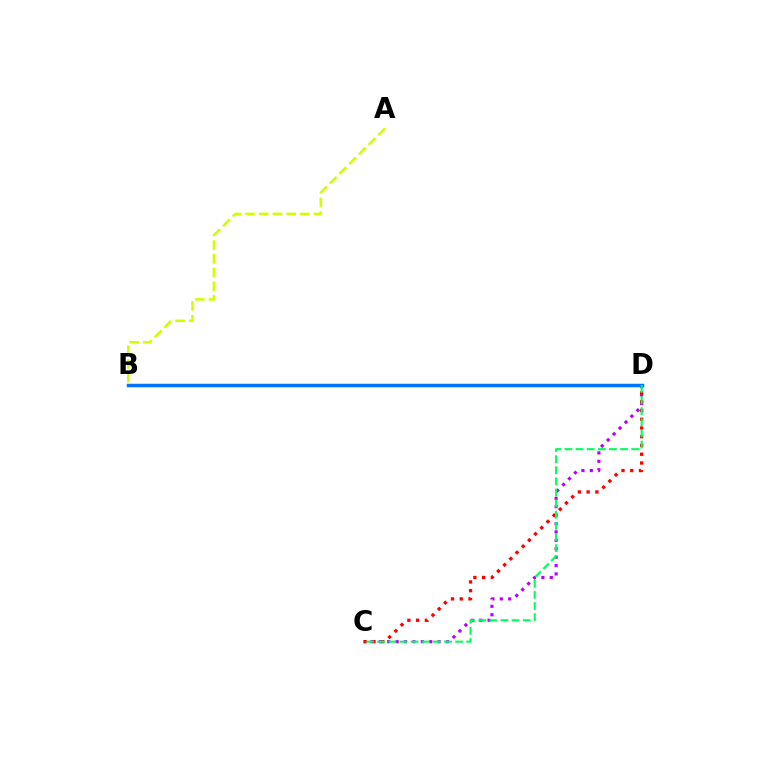{('C', 'D'): [{'color': '#b900ff', 'line_style': 'dotted', 'thickness': 2.28}, {'color': '#ff0000', 'line_style': 'dotted', 'thickness': 2.38}, {'color': '#00ff5c', 'line_style': 'dashed', 'thickness': 1.51}], ('A', 'B'): [{'color': '#d1ff00', 'line_style': 'dashed', 'thickness': 1.86}], ('B', 'D'): [{'color': '#0074ff', 'line_style': 'solid', 'thickness': 2.52}]}